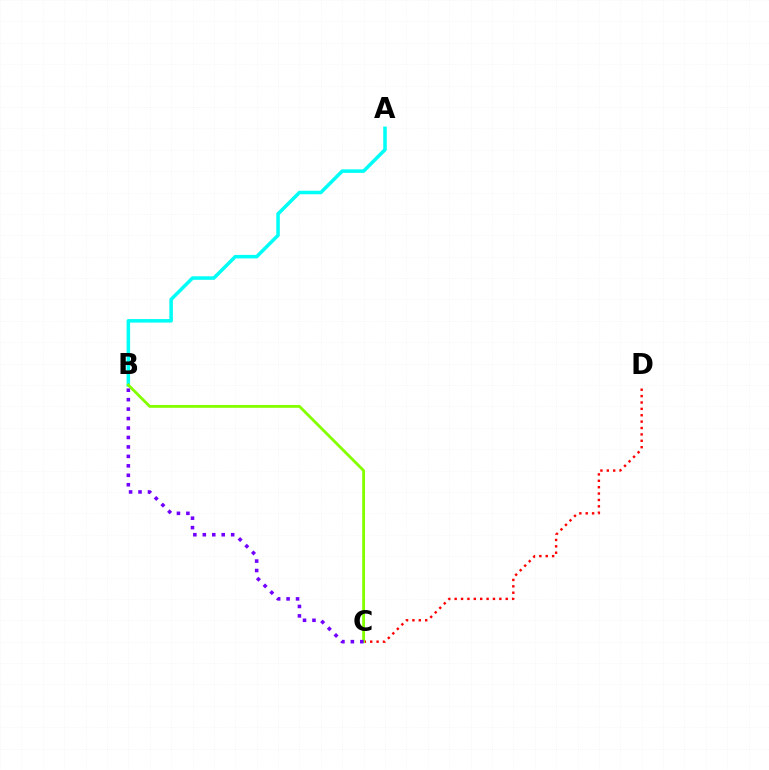{('C', 'D'): [{'color': '#ff0000', 'line_style': 'dotted', 'thickness': 1.73}], ('A', 'B'): [{'color': '#00fff6', 'line_style': 'solid', 'thickness': 2.53}], ('B', 'C'): [{'color': '#84ff00', 'line_style': 'solid', 'thickness': 2.04}, {'color': '#7200ff', 'line_style': 'dotted', 'thickness': 2.57}]}